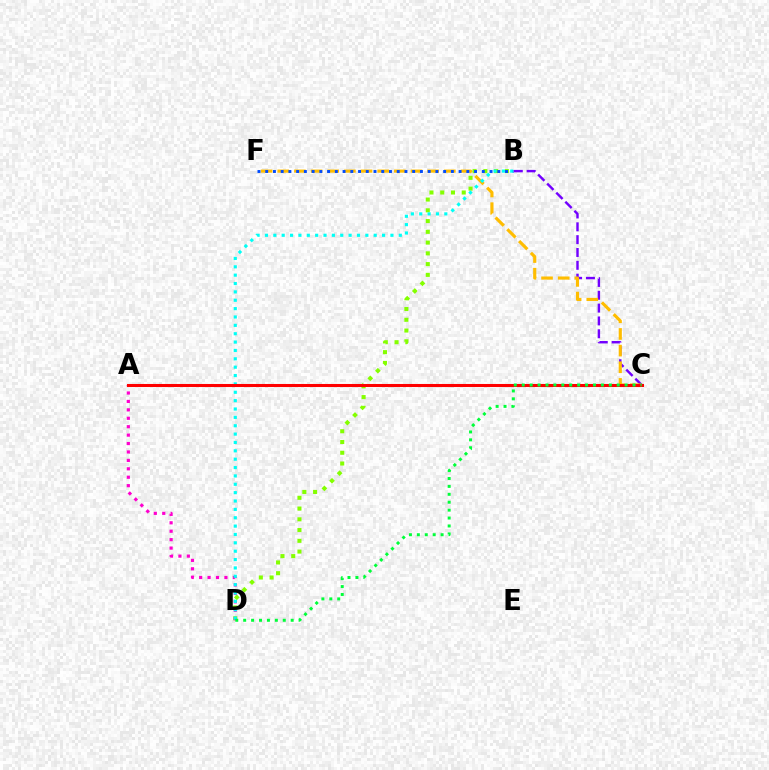{('B', 'C'): [{'color': '#7200ff', 'line_style': 'dashed', 'thickness': 1.74}], ('C', 'F'): [{'color': '#ffbd00', 'line_style': 'dashed', 'thickness': 2.26}], ('B', 'D'): [{'color': '#84ff00', 'line_style': 'dotted', 'thickness': 2.92}, {'color': '#00fff6', 'line_style': 'dotted', 'thickness': 2.27}], ('A', 'D'): [{'color': '#ff00cf', 'line_style': 'dotted', 'thickness': 2.29}], ('A', 'C'): [{'color': '#ff0000', 'line_style': 'solid', 'thickness': 2.2}], ('B', 'F'): [{'color': '#004bff', 'line_style': 'dotted', 'thickness': 2.1}], ('C', 'D'): [{'color': '#00ff39', 'line_style': 'dotted', 'thickness': 2.15}]}